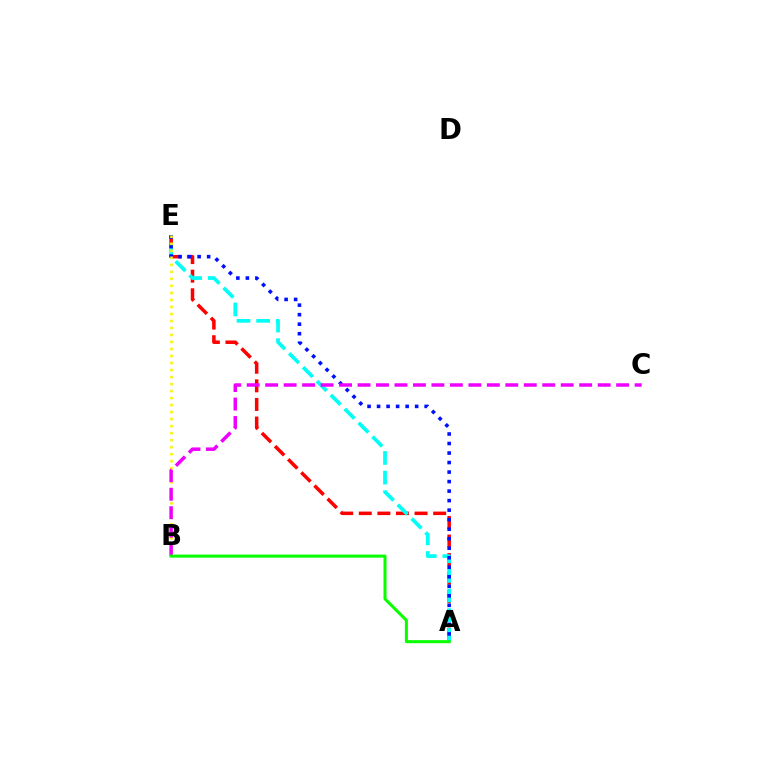{('A', 'E'): [{'color': '#ff0000', 'line_style': 'dashed', 'thickness': 2.53}, {'color': '#00fff6', 'line_style': 'dashed', 'thickness': 2.67}, {'color': '#0010ff', 'line_style': 'dotted', 'thickness': 2.59}], ('B', 'E'): [{'color': '#fcf500', 'line_style': 'dotted', 'thickness': 1.91}], ('B', 'C'): [{'color': '#ee00ff', 'line_style': 'dashed', 'thickness': 2.51}], ('A', 'B'): [{'color': '#08ff00', 'line_style': 'solid', 'thickness': 2.18}]}